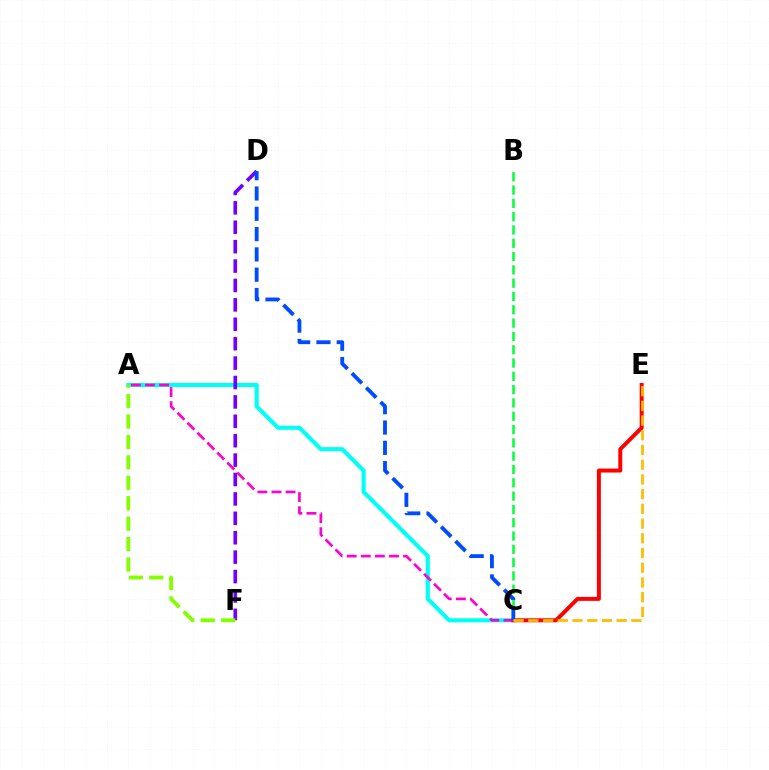{('A', 'C'): [{'color': '#00fff6', 'line_style': 'solid', 'thickness': 2.94}, {'color': '#ff00cf', 'line_style': 'dashed', 'thickness': 1.92}], ('C', 'E'): [{'color': '#ff0000', 'line_style': 'solid', 'thickness': 2.86}, {'color': '#ffbd00', 'line_style': 'dashed', 'thickness': 2.0}], ('D', 'F'): [{'color': '#7200ff', 'line_style': 'dashed', 'thickness': 2.64}], ('B', 'C'): [{'color': '#00ff39', 'line_style': 'dashed', 'thickness': 1.81}], ('A', 'F'): [{'color': '#84ff00', 'line_style': 'dashed', 'thickness': 2.78}], ('C', 'D'): [{'color': '#004bff', 'line_style': 'dashed', 'thickness': 2.76}]}